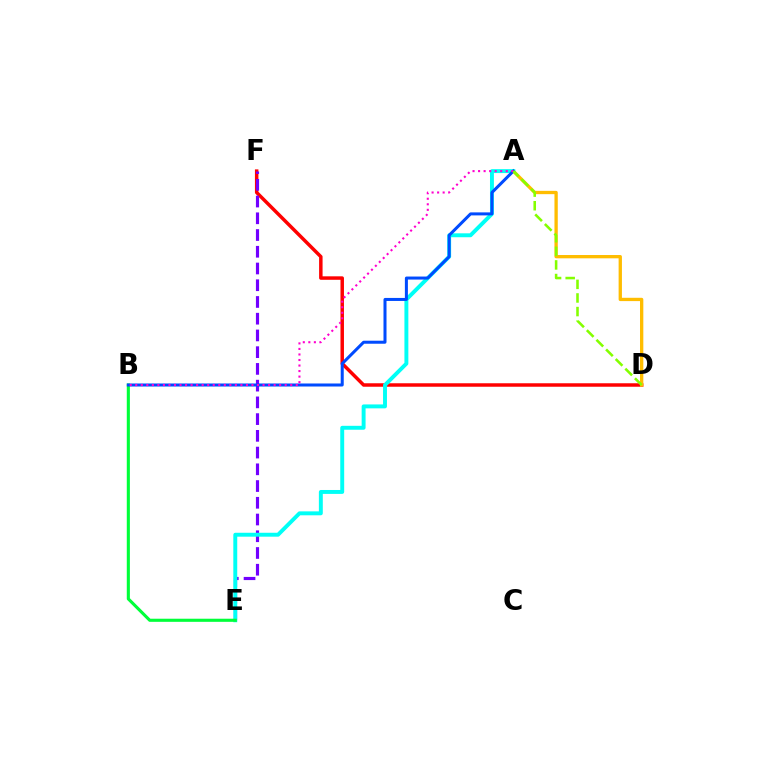{('D', 'F'): [{'color': '#ff0000', 'line_style': 'solid', 'thickness': 2.5}], ('A', 'D'): [{'color': '#ffbd00', 'line_style': 'solid', 'thickness': 2.38}, {'color': '#84ff00', 'line_style': 'dashed', 'thickness': 1.85}], ('E', 'F'): [{'color': '#7200ff', 'line_style': 'dashed', 'thickness': 2.27}], ('A', 'E'): [{'color': '#00fff6', 'line_style': 'solid', 'thickness': 2.83}], ('B', 'E'): [{'color': '#00ff39', 'line_style': 'solid', 'thickness': 2.24}], ('A', 'B'): [{'color': '#004bff', 'line_style': 'solid', 'thickness': 2.18}, {'color': '#ff00cf', 'line_style': 'dotted', 'thickness': 1.5}]}